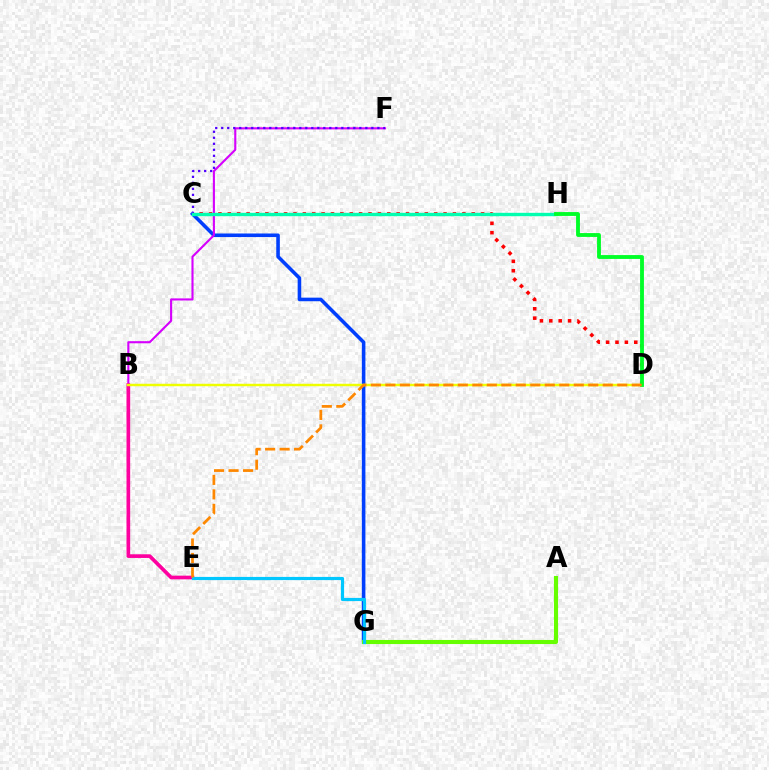{('C', 'D'): [{'color': '#ff0000', 'line_style': 'dotted', 'thickness': 2.55}], ('C', 'G'): [{'color': '#003fff', 'line_style': 'solid', 'thickness': 2.58}], ('B', 'F'): [{'color': '#d600ff', 'line_style': 'solid', 'thickness': 1.52}], ('C', 'F'): [{'color': '#4f00ff', 'line_style': 'dotted', 'thickness': 1.63}], ('B', 'E'): [{'color': '#ff00a0', 'line_style': 'solid', 'thickness': 2.65}], ('C', 'H'): [{'color': '#00ffaf', 'line_style': 'solid', 'thickness': 2.42}], ('B', 'D'): [{'color': '#eeff00', 'line_style': 'solid', 'thickness': 1.78}], ('A', 'G'): [{'color': '#66ff00', 'line_style': 'solid', 'thickness': 2.96}], ('D', 'H'): [{'color': '#00ff27', 'line_style': 'solid', 'thickness': 2.76}], ('E', 'G'): [{'color': '#00c7ff', 'line_style': 'solid', 'thickness': 2.29}], ('D', 'E'): [{'color': '#ff8800', 'line_style': 'dashed', 'thickness': 1.97}]}